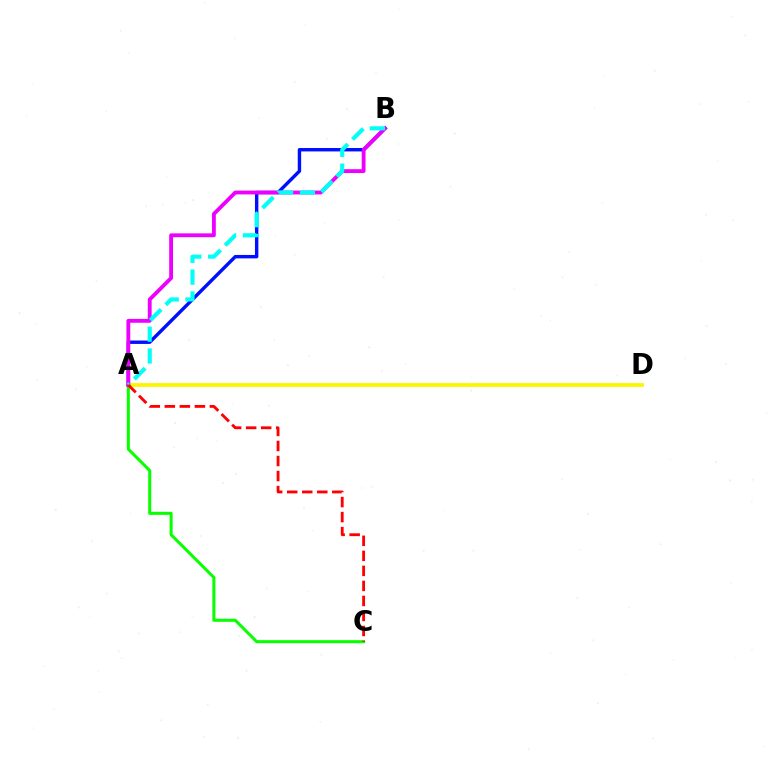{('A', 'D'): [{'color': '#fcf500', 'line_style': 'solid', 'thickness': 2.71}], ('A', 'B'): [{'color': '#0010ff', 'line_style': 'solid', 'thickness': 2.46}, {'color': '#ee00ff', 'line_style': 'solid', 'thickness': 2.76}, {'color': '#00fff6', 'line_style': 'dashed', 'thickness': 2.96}], ('A', 'C'): [{'color': '#08ff00', 'line_style': 'solid', 'thickness': 2.18}, {'color': '#ff0000', 'line_style': 'dashed', 'thickness': 2.04}]}